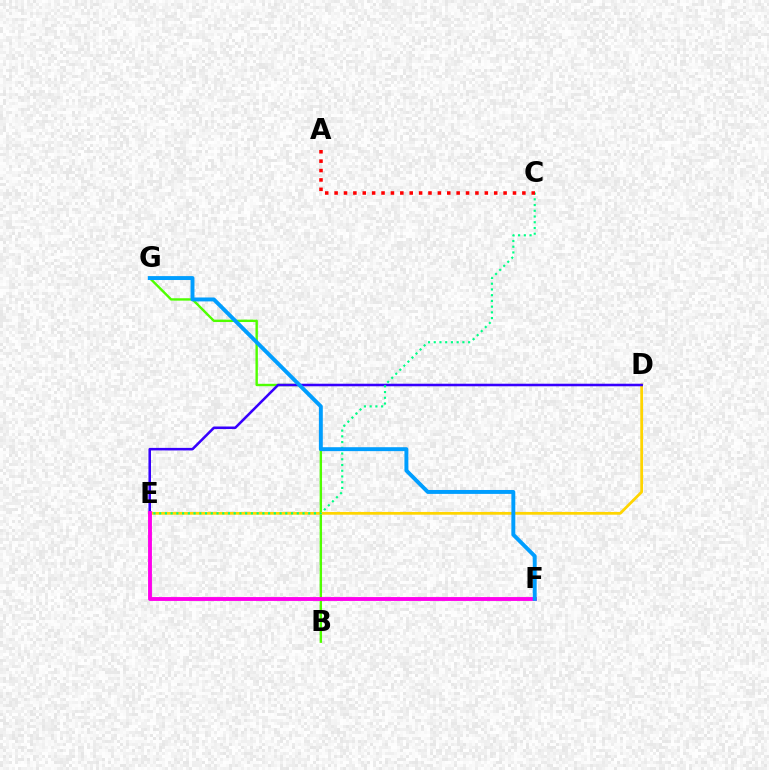{('B', 'G'): [{'color': '#4fff00', 'line_style': 'solid', 'thickness': 1.73}], ('D', 'E'): [{'color': '#ffd500', 'line_style': 'solid', 'thickness': 1.99}, {'color': '#3700ff', 'line_style': 'solid', 'thickness': 1.84}], ('C', 'E'): [{'color': '#00ff86', 'line_style': 'dotted', 'thickness': 1.56}], ('E', 'F'): [{'color': '#ff00ed', 'line_style': 'solid', 'thickness': 2.79}], ('F', 'G'): [{'color': '#009eff', 'line_style': 'solid', 'thickness': 2.82}], ('A', 'C'): [{'color': '#ff0000', 'line_style': 'dotted', 'thickness': 2.55}]}